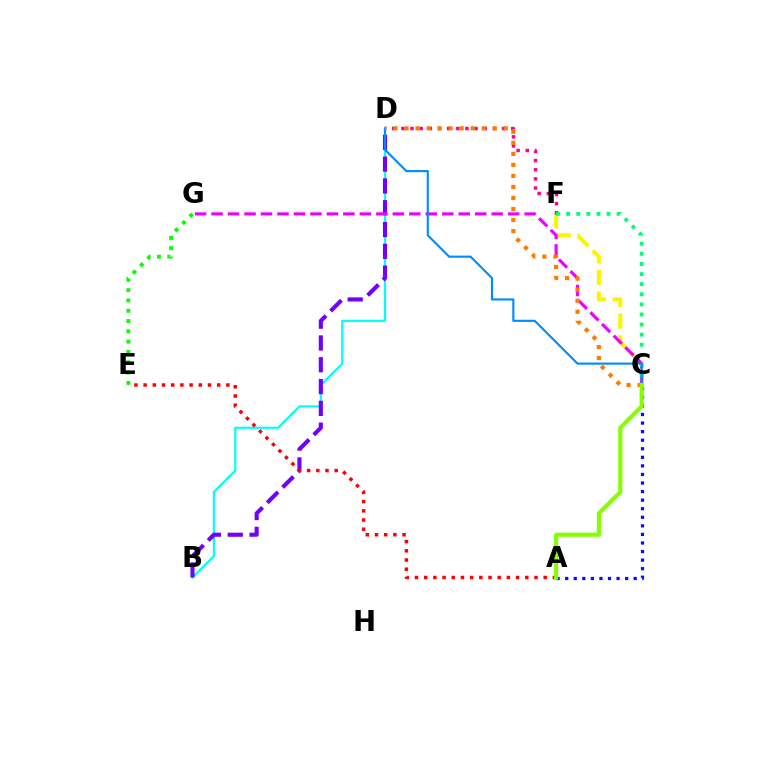{('B', 'D'): [{'color': '#00fff6', 'line_style': 'solid', 'thickness': 1.56}, {'color': '#7200ff', 'line_style': 'dashed', 'thickness': 2.96}], ('C', 'F'): [{'color': '#fcf500', 'line_style': 'dashed', 'thickness': 2.95}, {'color': '#00ff74', 'line_style': 'dotted', 'thickness': 2.74}], ('D', 'F'): [{'color': '#ff0094', 'line_style': 'dotted', 'thickness': 2.49}], ('A', 'C'): [{'color': '#0010ff', 'line_style': 'dotted', 'thickness': 2.33}, {'color': '#84ff00', 'line_style': 'solid', 'thickness': 2.96}], ('C', 'G'): [{'color': '#ee00ff', 'line_style': 'dashed', 'thickness': 2.24}], ('E', 'G'): [{'color': '#08ff00', 'line_style': 'dotted', 'thickness': 2.8}], ('C', 'D'): [{'color': '#008cff', 'line_style': 'solid', 'thickness': 1.54}, {'color': '#ff7c00', 'line_style': 'dotted', 'thickness': 3.0}], ('A', 'E'): [{'color': '#ff0000', 'line_style': 'dotted', 'thickness': 2.5}]}